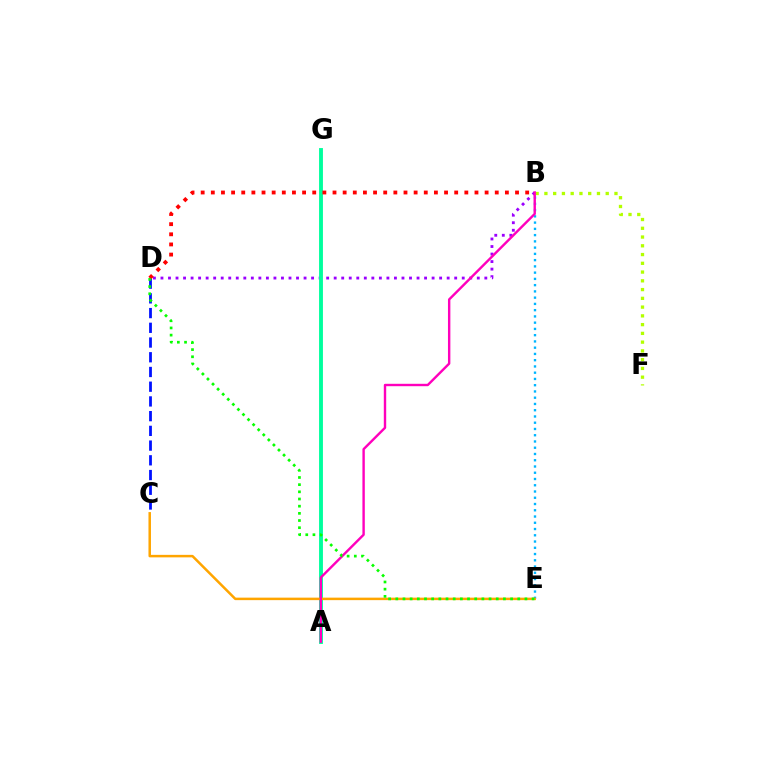{('C', 'D'): [{'color': '#0010ff', 'line_style': 'dashed', 'thickness': 2.0}], ('B', 'E'): [{'color': '#00b5ff', 'line_style': 'dotted', 'thickness': 1.7}], ('B', 'D'): [{'color': '#9b00ff', 'line_style': 'dotted', 'thickness': 2.05}, {'color': '#ff0000', 'line_style': 'dotted', 'thickness': 2.76}], ('A', 'G'): [{'color': '#00ff9d', 'line_style': 'solid', 'thickness': 2.79}], ('B', 'F'): [{'color': '#b3ff00', 'line_style': 'dotted', 'thickness': 2.38}], ('C', 'E'): [{'color': '#ffa500', 'line_style': 'solid', 'thickness': 1.8}], ('A', 'B'): [{'color': '#ff00bd', 'line_style': 'solid', 'thickness': 1.73}], ('D', 'E'): [{'color': '#08ff00', 'line_style': 'dotted', 'thickness': 1.95}]}